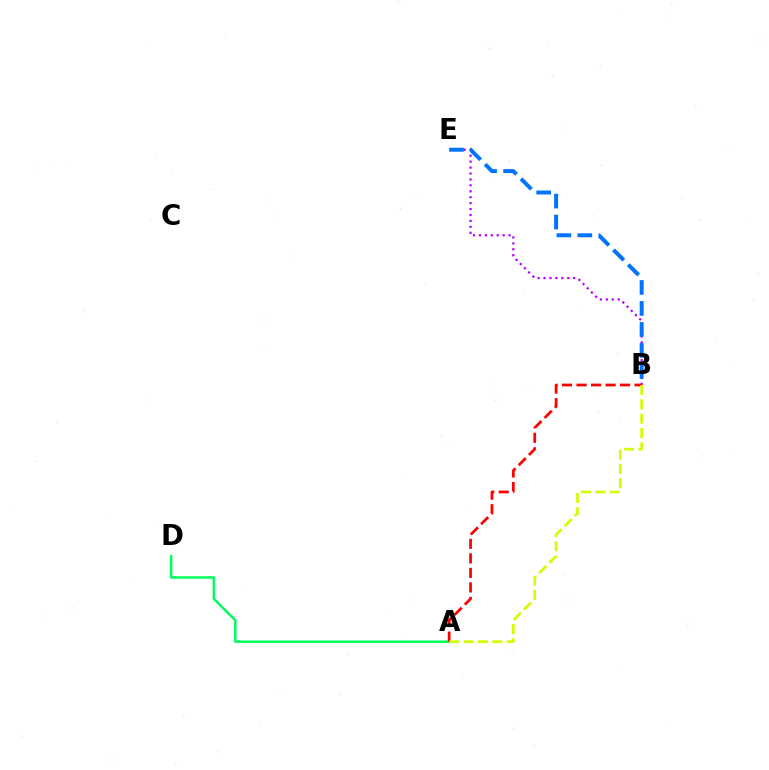{('B', 'E'): [{'color': '#b900ff', 'line_style': 'dotted', 'thickness': 1.61}, {'color': '#0074ff', 'line_style': 'dashed', 'thickness': 2.85}], ('A', 'D'): [{'color': '#00ff5c', 'line_style': 'solid', 'thickness': 1.79}], ('A', 'B'): [{'color': '#ff0000', 'line_style': 'dashed', 'thickness': 1.97}, {'color': '#d1ff00', 'line_style': 'dashed', 'thickness': 1.95}]}